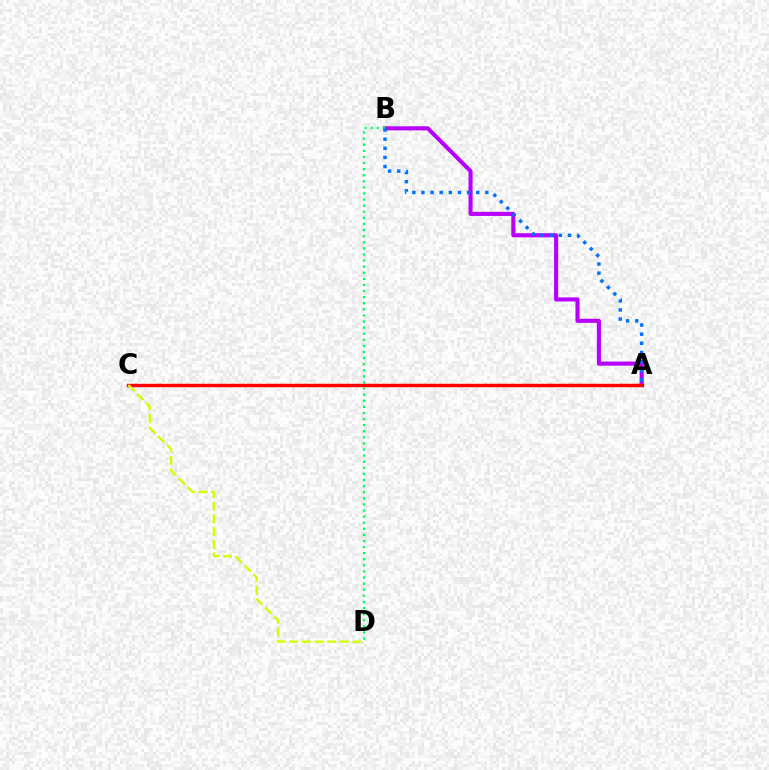{('A', 'B'): [{'color': '#b900ff', 'line_style': 'solid', 'thickness': 2.95}, {'color': '#0074ff', 'line_style': 'dotted', 'thickness': 2.48}], ('B', 'D'): [{'color': '#00ff5c', 'line_style': 'dotted', 'thickness': 1.66}], ('A', 'C'): [{'color': '#ff0000', 'line_style': 'solid', 'thickness': 2.47}], ('C', 'D'): [{'color': '#d1ff00', 'line_style': 'dashed', 'thickness': 1.72}]}